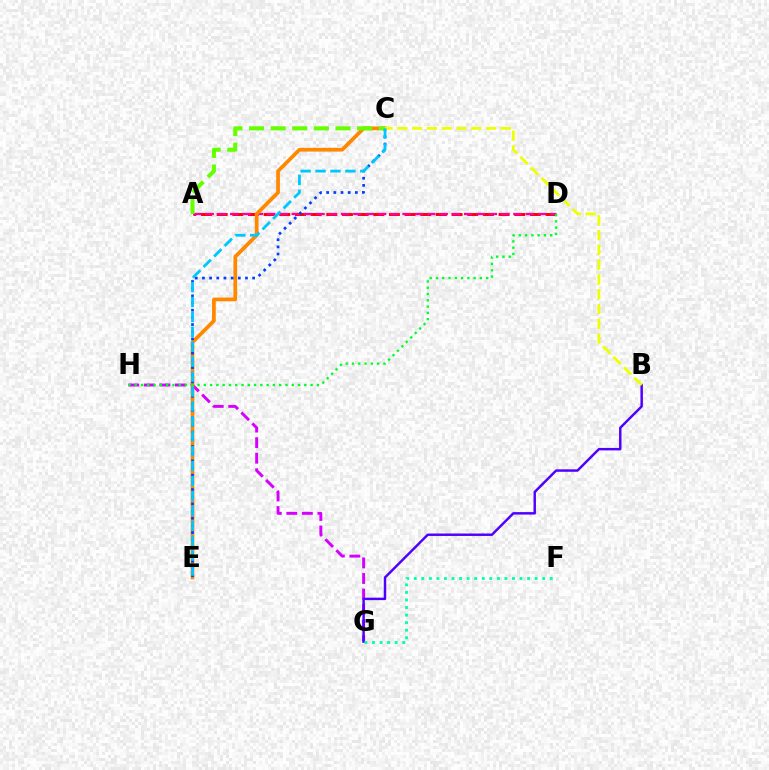{('A', 'D'): [{'color': '#ff0000', 'line_style': 'dashed', 'thickness': 2.13}, {'color': '#ff00a0', 'line_style': 'dashed', 'thickness': 1.67}], ('G', 'H'): [{'color': '#d600ff', 'line_style': 'dashed', 'thickness': 2.11}], ('C', 'E'): [{'color': '#ff8800', 'line_style': 'solid', 'thickness': 2.69}, {'color': '#003fff', 'line_style': 'dotted', 'thickness': 1.95}, {'color': '#00c7ff', 'line_style': 'dashed', 'thickness': 2.03}], ('D', 'H'): [{'color': '#00ff27', 'line_style': 'dotted', 'thickness': 1.71}], ('B', 'G'): [{'color': '#4f00ff', 'line_style': 'solid', 'thickness': 1.77}], ('F', 'G'): [{'color': '#00ffaf', 'line_style': 'dotted', 'thickness': 2.05}], ('A', 'C'): [{'color': '#66ff00', 'line_style': 'dashed', 'thickness': 2.93}], ('B', 'C'): [{'color': '#eeff00', 'line_style': 'dashed', 'thickness': 2.01}]}